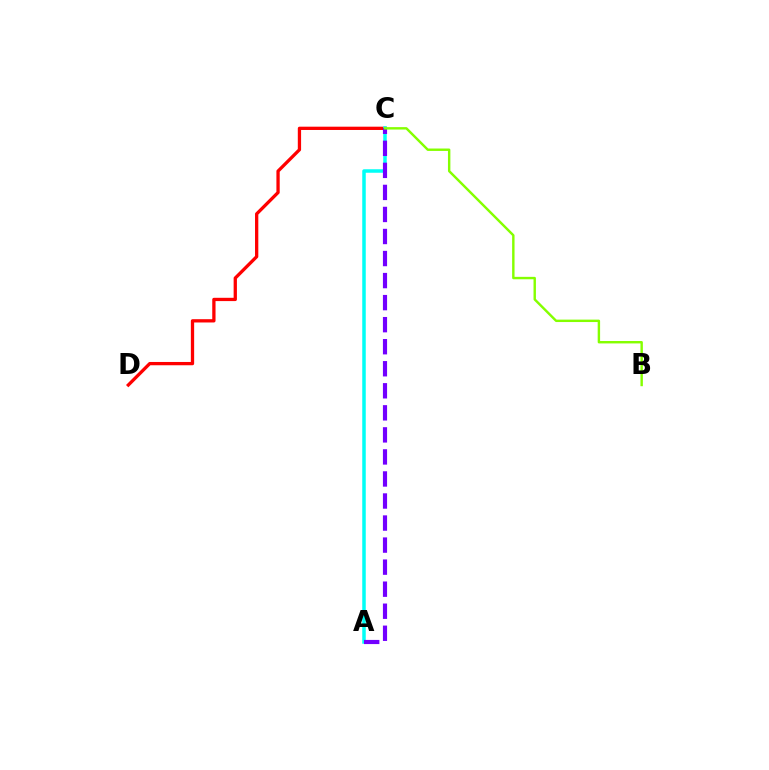{('C', 'D'): [{'color': '#ff0000', 'line_style': 'solid', 'thickness': 2.37}], ('A', 'C'): [{'color': '#00fff6', 'line_style': 'solid', 'thickness': 2.53}, {'color': '#7200ff', 'line_style': 'dashed', 'thickness': 2.99}], ('B', 'C'): [{'color': '#84ff00', 'line_style': 'solid', 'thickness': 1.74}]}